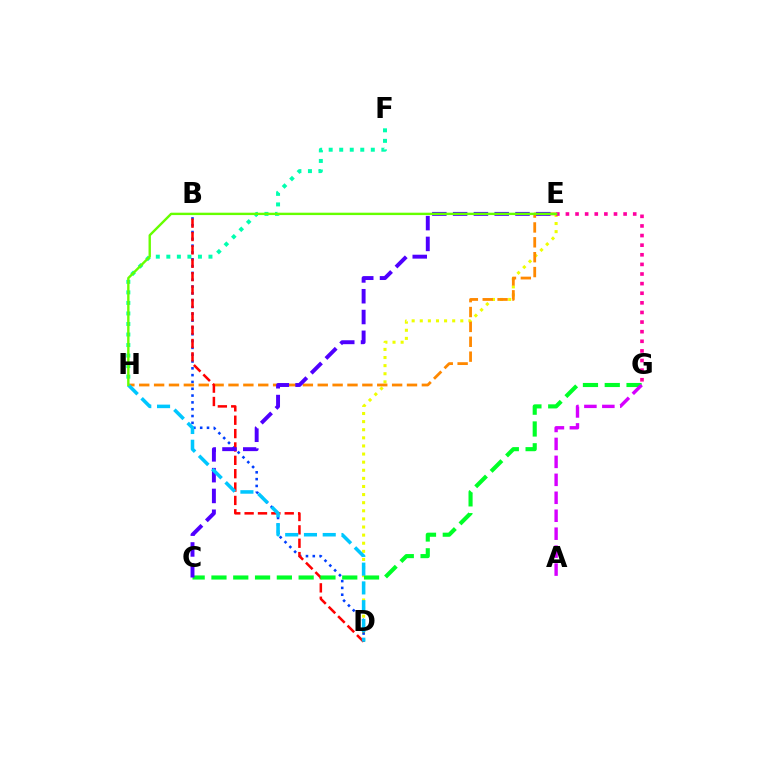{('F', 'H'): [{'color': '#00ffaf', 'line_style': 'dotted', 'thickness': 2.86}], ('D', 'E'): [{'color': '#eeff00', 'line_style': 'dotted', 'thickness': 2.2}], ('B', 'D'): [{'color': '#003fff', 'line_style': 'dotted', 'thickness': 1.85}, {'color': '#ff0000', 'line_style': 'dashed', 'thickness': 1.82}], ('E', 'H'): [{'color': '#ff8800', 'line_style': 'dashed', 'thickness': 2.02}, {'color': '#66ff00', 'line_style': 'solid', 'thickness': 1.72}], ('C', 'G'): [{'color': '#00ff27', 'line_style': 'dashed', 'thickness': 2.96}], ('E', 'G'): [{'color': '#ff00a0', 'line_style': 'dotted', 'thickness': 2.61}], ('C', 'E'): [{'color': '#4f00ff', 'line_style': 'dashed', 'thickness': 2.82}], ('D', 'H'): [{'color': '#00c7ff', 'line_style': 'dashed', 'thickness': 2.55}], ('A', 'G'): [{'color': '#d600ff', 'line_style': 'dashed', 'thickness': 2.44}]}